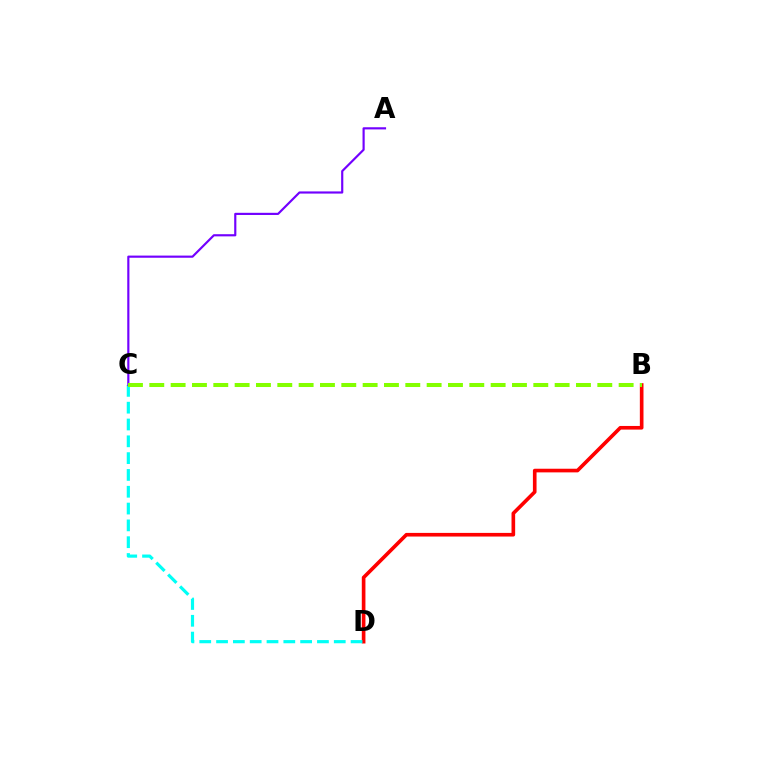{('B', 'D'): [{'color': '#ff0000', 'line_style': 'solid', 'thickness': 2.62}], ('C', 'D'): [{'color': '#00fff6', 'line_style': 'dashed', 'thickness': 2.28}], ('A', 'C'): [{'color': '#7200ff', 'line_style': 'solid', 'thickness': 1.56}], ('B', 'C'): [{'color': '#84ff00', 'line_style': 'dashed', 'thickness': 2.9}]}